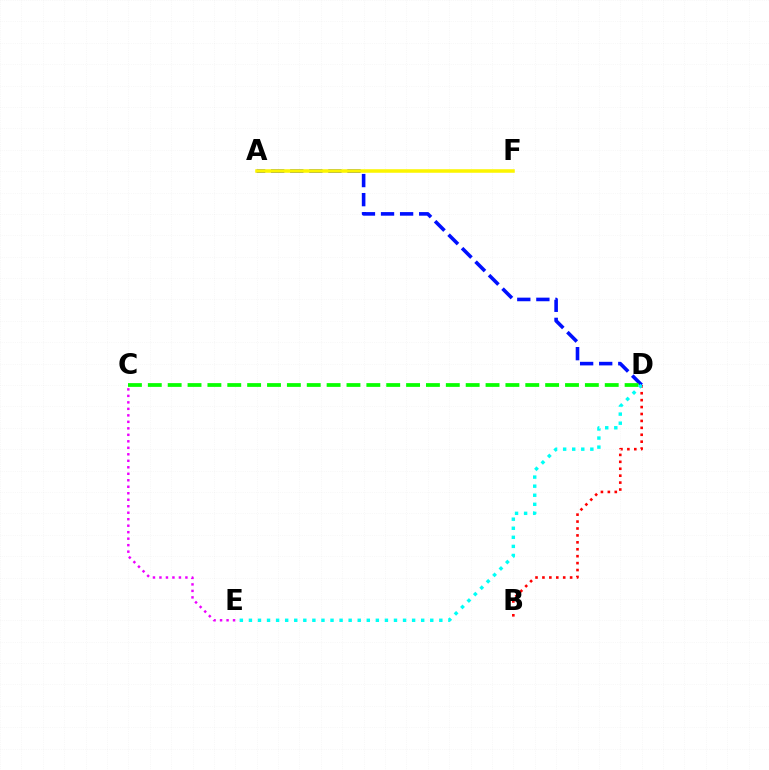{('A', 'D'): [{'color': '#0010ff', 'line_style': 'dashed', 'thickness': 2.59}], ('A', 'F'): [{'color': '#fcf500', 'line_style': 'solid', 'thickness': 2.55}], ('B', 'D'): [{'color': '#ff0000', 'line_style': 'dotted', 'thickness': 1.88}], ('C', 'D'): [{'color': '#08ff00', 'line_style': 'dashed', 'thickness': 2.7}], ('D', 'E'): [{'color': '#00fff6', 'line_style': 'dotted', 'thickness': 2.46}], ('C', 'E'): [{'color': '#ee00ff', 'line_style': 'dotted', 'thickness': 1.76}]}